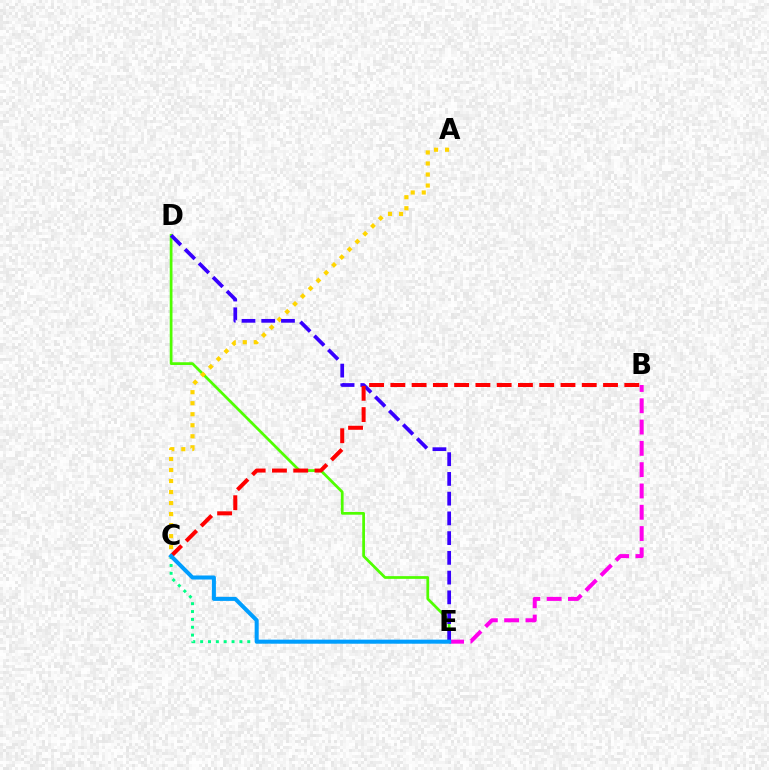{('D', 'E'): [{'color': '#4fff00', 'line_style': 'solid', 'thickness': 1.97}, {'color': '#3700ff', 'line_style': 'dashed', 'thickness': 2.68}], ('A', 'C'): [{'color': '#ffd500', 'line_style': 'dotted', 'thickness': 2.99}], ('B', 'E'): [{'color': '#ff00ed', 'line_style': 'dashed', 'thickness': 2.89}], ('B', 'C'): [{'color': '#ff0000', 'line_style': 'dashed', 'thickness': 2.89}], ('C', 'E'): [{'color': '#00ff86', 'line_style': 'dotted', 'thickness': 2.13}, {'color': '#009eff', 'line_style': 'solid', 'thickness': 2.91}]}